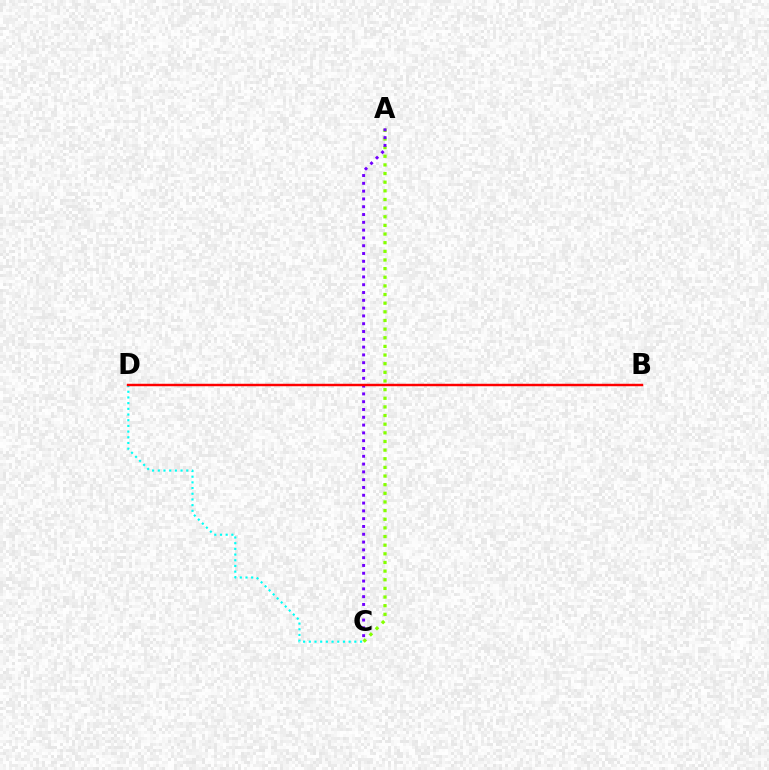{('C', 'D'): [{'color': '#00fff6', 'line_style': 'dotted', 'thickness': 1.55}], ('A', 'C'): [{'color': '#84ff00', 'line_style': 'dotted', 'thickness': 2.35}, {'color': '#7200ff', 'line_style': 'dotted', 'thickness': 2.12}], ('B', 'D'): [{'color': '#ff0000', 'line_style': 'solid', 'thickness': 1.77}]}